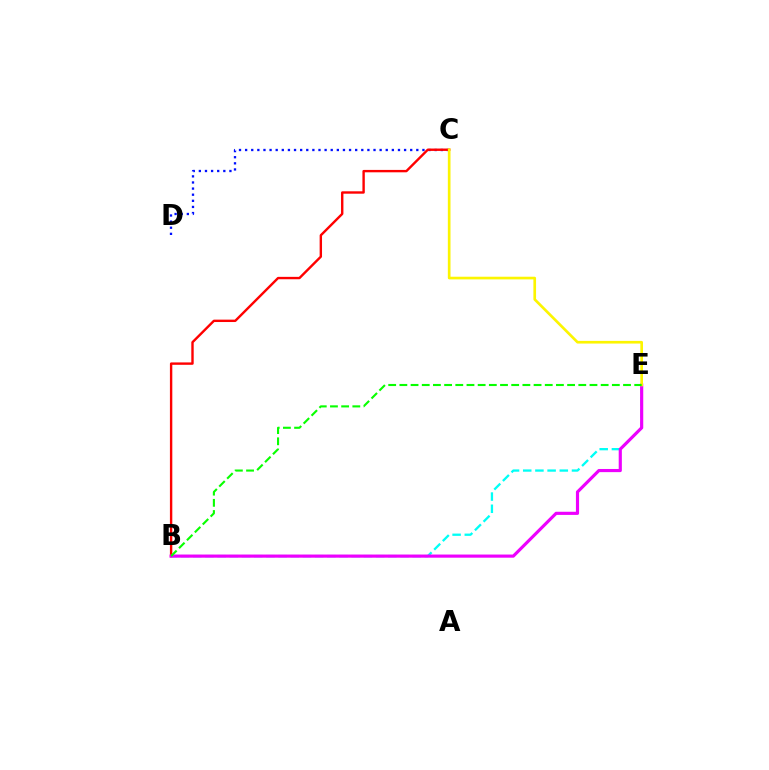{('C', 'D'): [{'color': '#0010ff', 'line_style': 'dotted', 'thickness': 1.66}], ('B', 'E'): [{'color': '#00fff6', 'line_style': 'dashed', 'thickness': 1.66}, {'color': '#ee00ff', 'line_style': 'solid', 'thickness': 2.27}, {'color': '#08ff00', 'line_style': 'dashed', 'thickness': 1.52}], ('B', 'C'): [{'color': '#ff0000', 'line_style': 'solid', 'thickness': 1.72}], ('C', 'E'): [{'color': '#fcf500', 'line_style': 'solid', 'thickness': 1.92}]}